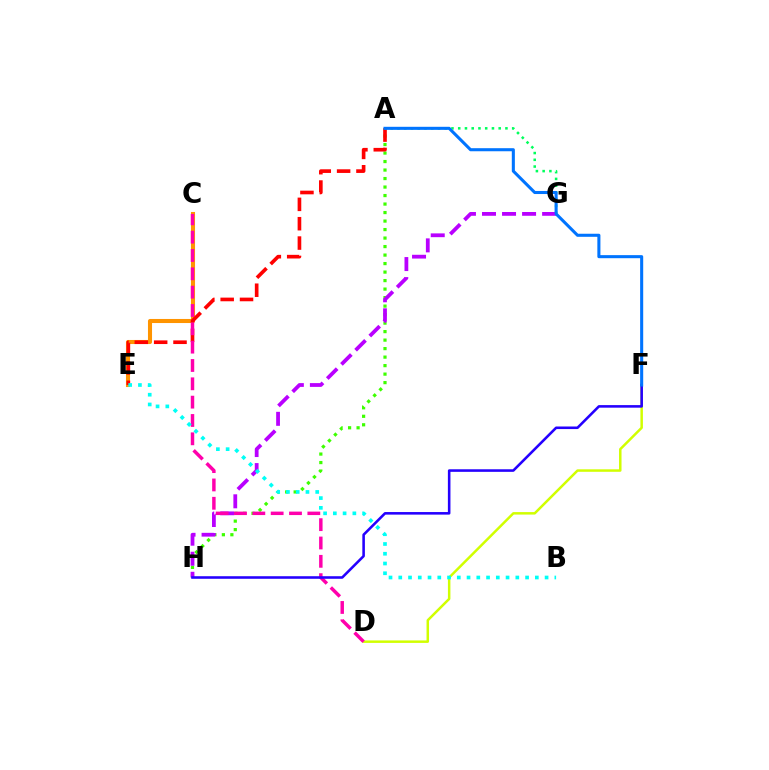{('A', 'H'): [{'color': '#3dff00', 'line_style': 'dotted', 'thickness': 2.31}], ('C', 'E'): [{'color': '#ff9400', 'line_style': 'solid', 'thickness': 2.93}], ('A', 'E'): [{'color': '#ff0000', 'line_style': 'dashed', 'thickness': 2.63}], ('A', 'G'): [{'color': '#00ff5c', 'line_style': 'dotted', 'thickness': 1.83}], ('G', 'H'): [{'color': '#b900ff', 'line_style': 'dashed', 'thickness': 2.72}], ('D', 'F'): [{'color': '#d1ff00', 'line_style': 'solid', 'thickness': 1.79}], ('C', 'D'): [{'color': '#ff00ac', 'line_style': 'dashed', 'thickness': 2.49}], ('B', 'E'): [{'color': '#00fff6', 'line_style': 'dotted', 'thickness': 2.65}], ('F', 'H'): [{'color': '#2500ff', 'line_style': 'solid', 'thickness': 1.85}], ('A', 'F'): [{'color': '#0074ff', 'line_style': 'solid', 'thickness': 2.21}]}